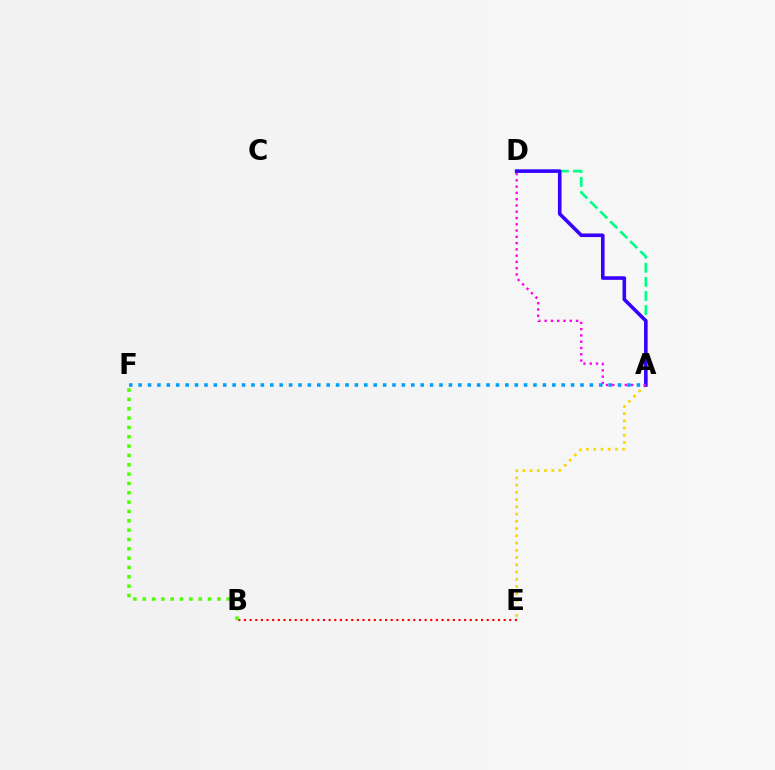{('A', 'D'): [{'color': '#00ff86', 'line_style': 'dashed', 'thickness': 1.91}, {'color': '#3700ff', 'line_style': 'solid', 'thickness': 2.59}, {'color': '#ff00ed', 'line_style': 'dotted', 'thickness': 1.71}], ('B', 'E'): [{'color': '#ff0000', 'line_style': 'dotted', 'thickness': 1.53}], ('A', 'E'): [{'color': '#ffd500', 'line_style': 'dotted', 'thickness': 1.97}], ('B', 'F'): [{'color': '#4fff00', 'line_style': 'dotted', 'thickness': 2.54}], ('A', 'F'): [{'color': '#009eff', 'line_style': 'dotted', 'thickness': 2.55}]}